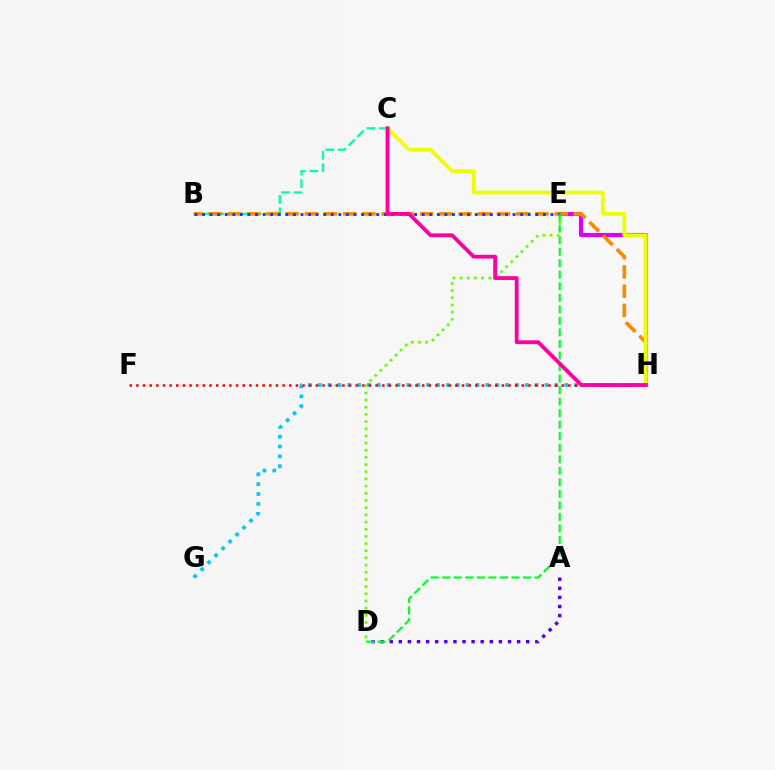{('B', 'C'): [{'color': '#00ffaf', 'line_style': 'dashed', 'thickness': 1.69}], ('G', 'H'): [{'color': '#00c7ff', 'line_style': 'dotted', 'thickness': 2.68}], ('E', 'H'): [{'color': '#d600ff', 'line_style': 'solid', 'thickness': 2.99}], ('A', 'D'): [{'color': '#4f00ff', 'line_style': 'dotted', 'thickness': 2.47}], ('B', 'H'): [{'color': '#ff8800', 'line_style': 'dashed', 'thickness': 2.61}], ('C', 'H'): [{'color': '#eeff00', 'line_style': 'solid', 'thickness': 2.7}, {'color': '#ff00a0', 'line_style': 'solid', 'thickness': 2.75}], ('F', 'H'): [{'color': '#ff0000', 'line_style': 'dotted', 'thickness': 1.81}], ('D', 'E'): [{'color': '#66ff00', 'line_style': 'dotted', 'thickness': 1.95}, {'color': '#00ff27', 'line_style': 'dashed', 'thickness': 1.57}], ('B', 'E'): [{'color': '#003fff', 'line_style': 'dotted', 'thickness': 2.06}]}